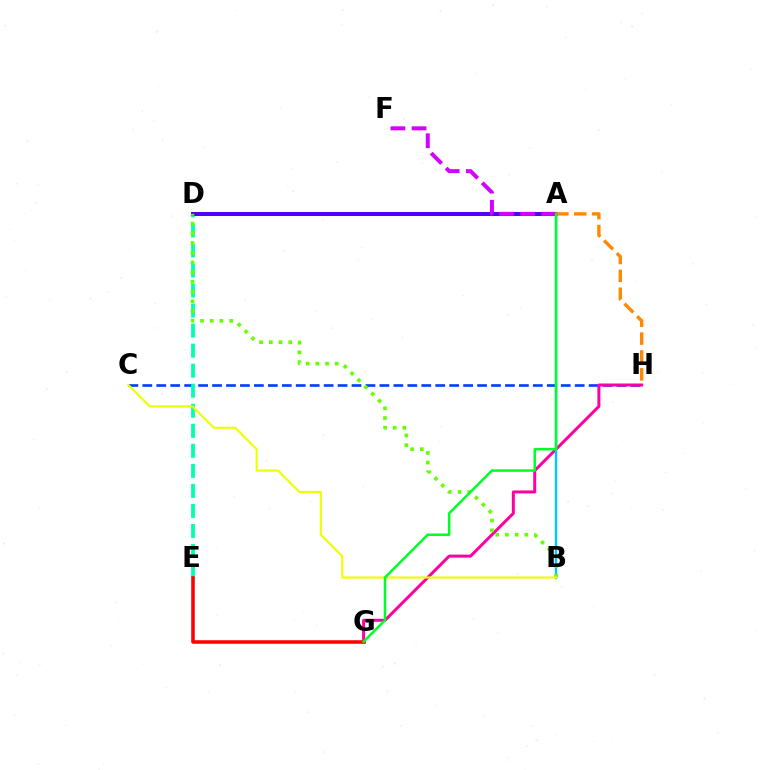{('C', 'H'): [{'color': '#003fff', 'line_style': 'dashed', 'thickness': 1.89}], ('G', 'H'): [{'color': '#ff00a0', 'line_style': 'solid', 'thickness': 2.16}], ('D', 'E'): [{'color': '#00ffaf', 'line_style': 'dashed', 'thickness': 2.72}], ('A', 'D'): [{'color': '#4f00ff', 'line_style': 'solid', 'thickness': 2.9}], ('A', 'B'): [{'color': '#00c7ff', 'line_style': 'solid', 'thickness': 1.74}], ('B', 'D'): [{'color': '#66ff00', 'line_style': 'dotted', 'thickness': 2.64}], ('A', 'H'): [{'color': '#ff8800', 'line_style': 'dashed', 'thickness': 2.43}], ('A', 'F'): [{'color': '#d600ff', 'line_style': 'dashed', 'thickness': 2.87}], ('B', 'C'): [{'color': '#eeff00', 'line_style': 'solid', 'thickness': 1.54}], ('E', 'G'): [{'color': '#ff0000', 'line_style': 'solid', 'thickness': 2.55}], ('A', 'G'): [{'color': '#00ff27', 'line_style': 'solid', 'thickness': 1.81}]}